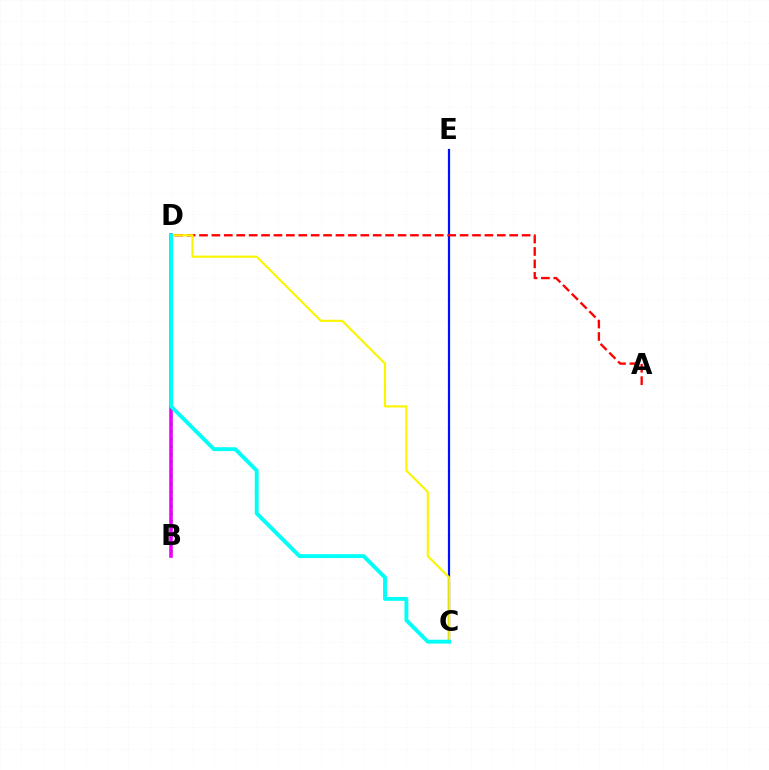{('C', 'E'): [{'color': '#0010ff', 'line_style': 'solid', 'thickness': 1.59}], ('A', 'D'): [{'color': '#ff0000', 'line_style': 'dashed', 'thickness': 1.69}], ('B', 'D'): [{'color': '#08ff00', 'line_style': 'dotted', 'thickness': 2.03}, {'color': '#ee00ff', 'line_style': 'solid', 'thickness': 2.59}], ('C', 'D'): [{'color': '#fcf500', 'line_style': 'solid', 'thickness': 1.54}, {'color': '#00fff6', 'line_style': 'solid', 'thickness': 2.8}]}